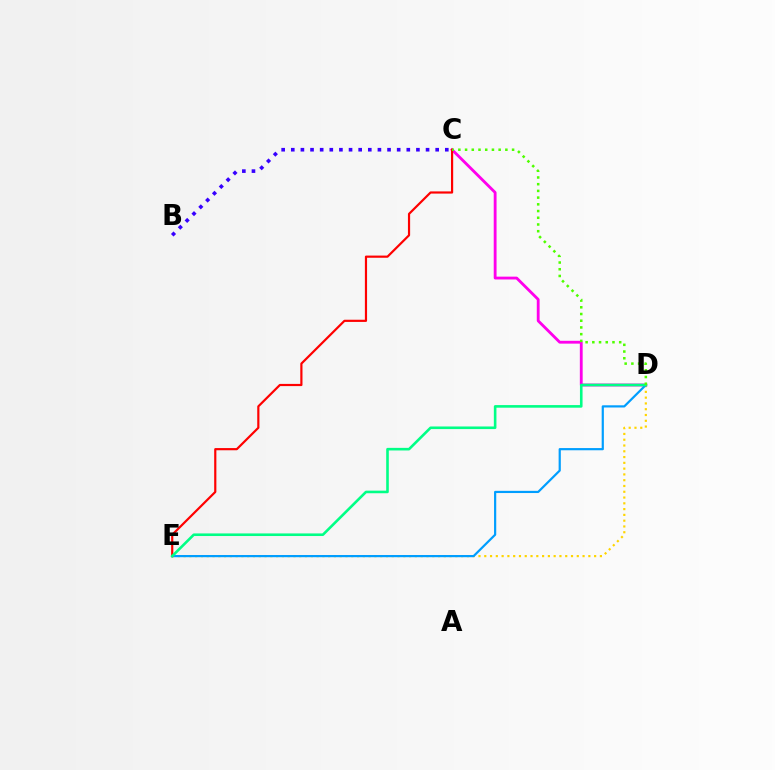{('D', 'E'): [{'color': '#ffd500', 'line_style': 'dotted', 'thickness': 1.57}, {'color': '#009eff', 'line_style': 'solid', 'thickness': 1.58}, {'color': '#00ff86', 'line_style': 'solid', 'thickness': 1.87}], ('C', 'D'): [{'color': '#ff00ed', 'line_style': 'solid', 'thickness': 2.04}, {'color': '#4fff00', 'line_style': 'dotted', 'thickness': 1.82}], ('C', 'E'): [{'color': '#ff0000', 'line_style': 'solid', 'thickness': 1.58}], ('B', 'C'): [{'color': '#3700ff', 'line_style': 'dotted', 'thickness': 2.62}]}